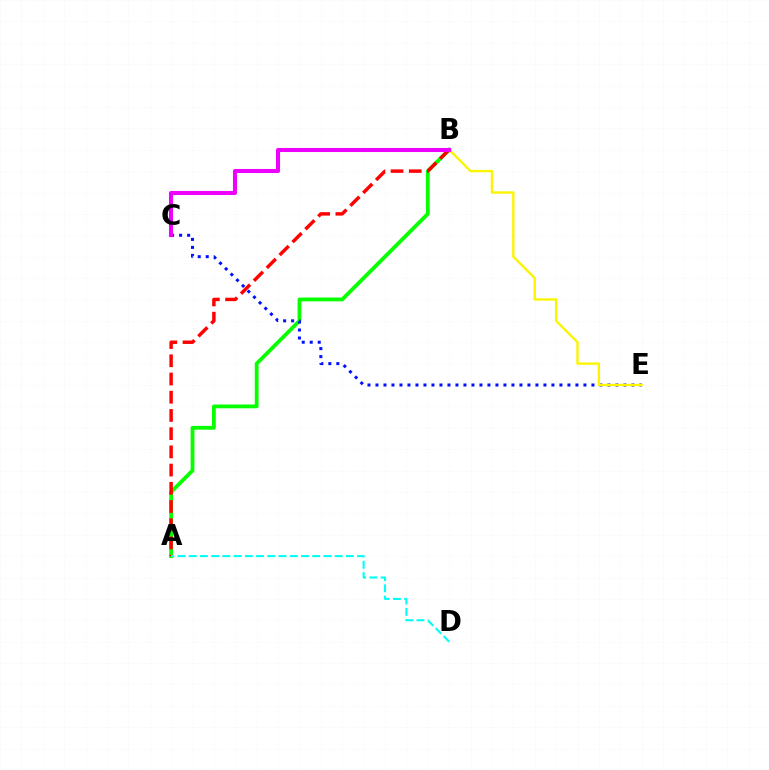{('A', 'B'): [{'color': '#08ff00', 'line_style': 'solid', 'thickness': 2.73}, {'color': '#ff0000', 'line_style': 'dashed', 'thickness': 2.47}], ('C', 'E'): [{'color': '#0010ff', 'line_style': 'dotted', 'thickness': 2.17}], ('A', 'D'): [{'color': '#00fff6', 'line_style': 'dashed', 'thickness': 1.53}], ('B', 'E'): [{'color': '#fcf500', 'line_style': 'solid', 'thickness': 1.71}], ('B', 'C'): [{'color': '#ee00ff', 'line_style': 'solid', 'thickness': 2.93}]}